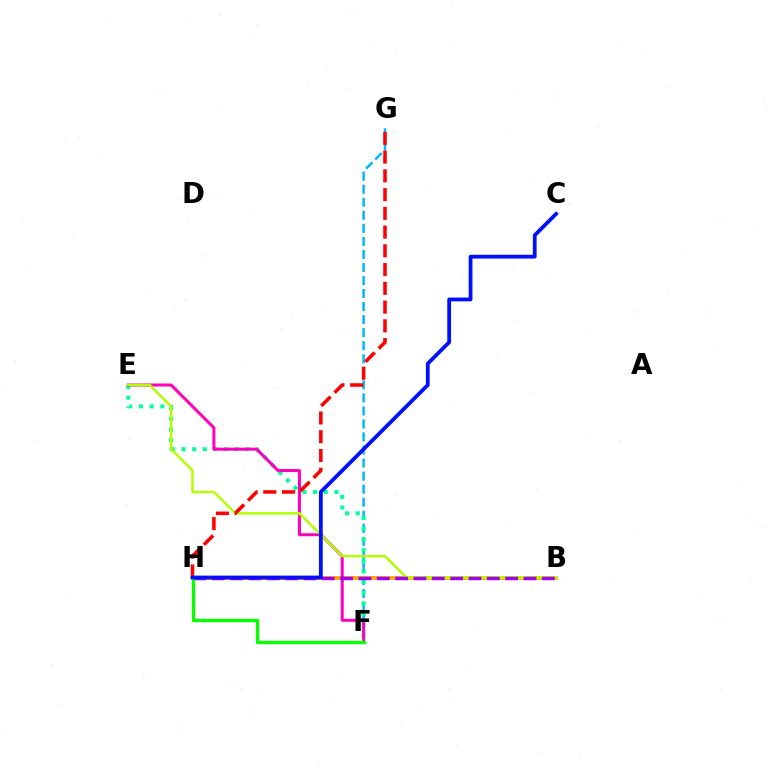{('F', 'G'): [{'color': '#00b5ff', 'line_style': 'dashed', 'thickness': 1.77}], ('B', 'H'): [{'color': '#ffa500', 'line_style': 'solid', 'thickness': 2.74}, {'color': '#9b00ff', 'line_style': 'dashed', 'thickness': 2.49}], ('E', 'F'): [{'color': '#00ff9d', 'line_style': 'dotted', 'thickness': 2.9}, {'color': '#ff00bd', 'line_style': 'solid', 'thickness': 2.18}], ('B', 'E'): [{'color': '#b3ff00', 'line_style': 'solid', 'thickness': 1.78}], ('G', 'H'): [{'color': '#ff0000', 'line_style': 'dashed', 'thickness': 2.55}], ('F', 'H'): [{'color': '#08ff00', 'line_style': 'solid', 'thickness': 2.39}], ('C', 'H'): [{'color': '#0010ff', 'line_style': 'solid', 'thickness': 2.73}]}